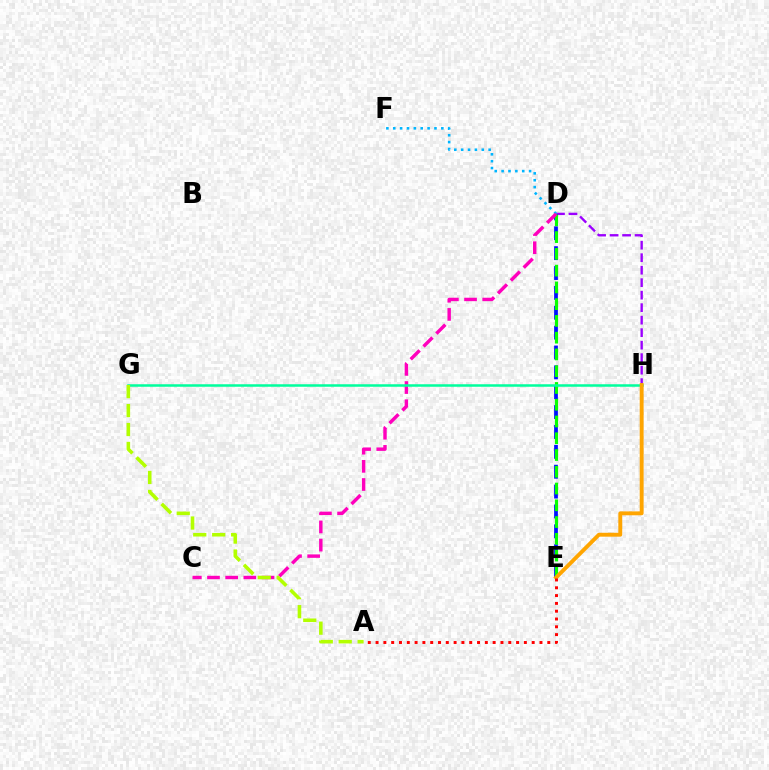{('D', 'H'): [{'color': '#9b00ff', 'line_style': 'dashed', 'thickness': 1.7}], ('D', 'E'): [{'color': '#0010ff', 'line_style': 'dashed', 'thickness': 2.7}, {'color': '#08ff00', 'line_style': 'dashed', 'thickness': 2.28}], ('D', 'F'): [{'color': '#00b5ff', 'line_style': 'dotted', 'thickness': 1.87}], ('C', 'D'): [{'color': '#ff00bd', 'line_style': 'dashed', 'thickness': 2.47}], ('G', 'H'): [{'color': '#00ff9d', 'line_style': 'solid', 'thickness': 1.81}], ('E', 'H'): [{'color': '#ffa500', 'line_style': 'solid', 'thickness': 2.81}], ('A', 'G'): [{'color': '#b3ff00', 'line_style': 'dashed', 'thickness': 2.57}], ('A', 'E'): [{'color': '#ff0000', 'line_style': 'dotted', 'thickness': 2.12}]}